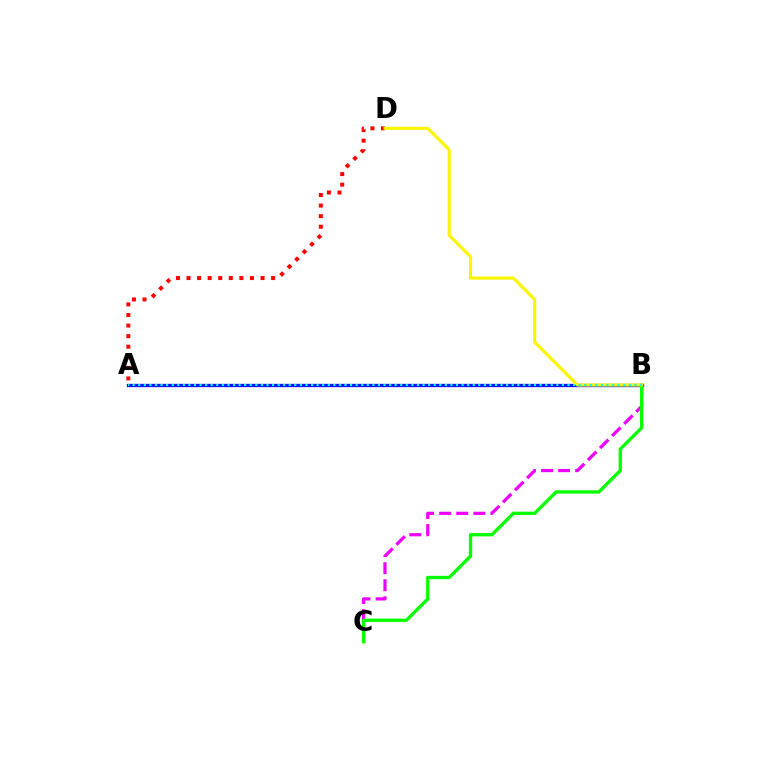{('B', 'C'): [{'color': '#ee00ff', 'line_style': 'dashed', 'thickness': 2.32}, {'color': '#08ff00', 'line_style': 'solid', 'thickness': 2.39}], ('A', 'D'): [{'color': '#ff0000', 'line_style': 'dotted', 'thickness': 2.87}], ('A', 'B'): [{'color': '#0010ff', 'line_style': 'solid', 'thickness': 2.36}, {'color': '#00fff6', 'line_style': 'dotted', 'thickness': 1.51}], ('B', 'D'): [{'color': '#fcf500', 'line_style': 'solid', 'thickness': 2.25}]}